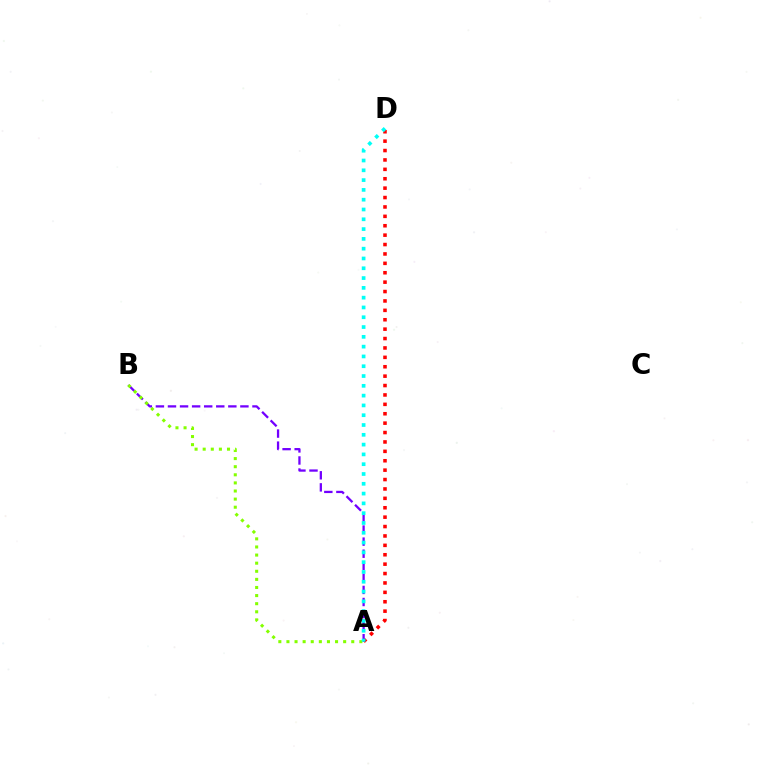{('A', 'D'): [{'color': '#ff0000', 'line_style': 'dotted', 'thickness': 2.55}, {'color': '#00fff6', 'line_style': 'dotted', 'thickness': 2.66}], ('A', 'B'): [{'color': '#7200ff', 'line_style': 'dashed', 'thickness': 1.64}, {'color': '#84ff00', 'line_style': 'dotted', 'thickness': 2.2}]}